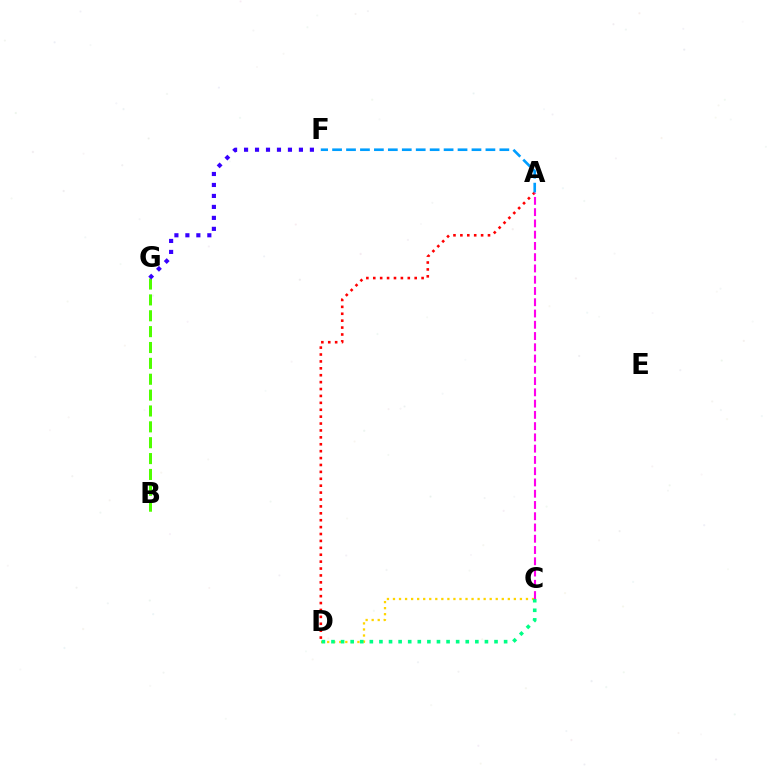{('A', 'D'): [{'color': '#ff0000', 'line_style': 'dotted', 'thickness': 1.88}], ('B', 'G'): [{'color': '#4fff00', 'line_style': 'dashed', 'thickness': 2.16}], ('C', 'D'): [{'color': '#ffd500', 'line_style': 'dotted', 'thickness': 1.64}, {'color': '#00ff86', 'line_style': 'dotted', 'thickness': 2.61}], ('A', 'F'): [{'color': '#009eff', 'line_style': 'dashed', 'thickness': 1.89}], ('F', 'G'): [{'color': '#3700ff', 'line_style': 'dotted', 'thickness': 2.98}], ('A', 'C'): [{'color': '#ff00ed', 'line_style': 'dashed', 'thickness': 1.53}]}